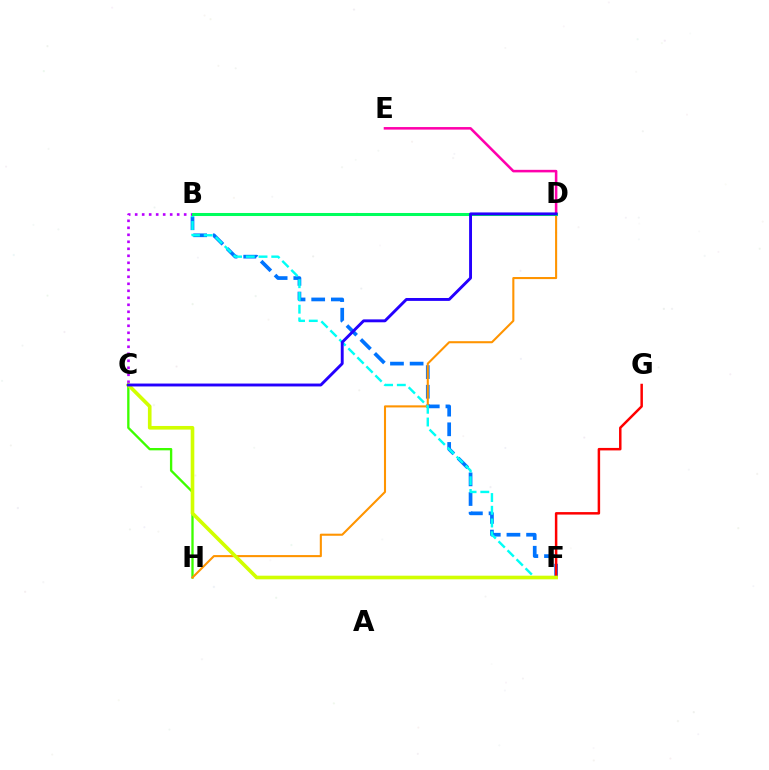{('C', 'H'): [{'color': '#3dff00', 'line_style': 'solid', 'thickness': 1.68}], ('B', 'F'): [{'color': '#0074ff', 'line_style': 'dashed', 'thickness': 2.67}, {'color': '#00fff6', 'line_style': 'dashed', 'thickness': 1.73}], ('D', 'H'): [{'color': '#ff9400', 'line_style': 'solid', 'thickness': 1.5}], ('D', 'E'): [{'color': '#ff00ac', 'line_style': 'solid', 'thickness': 1.84}], ('B', 'C'): [{'color': '#b900ff', 'line_style': 'dotted', 'thickness': 1.9}], ('F', 'G'): [{'color': '#ff0000', 'line_style': 'solid', 'thickness': 1.79}], ('B', 'D'): [{'color': '#00ff5c', 'line_style': 'solid', 'thickness': 2.19}], ('C', 'F'): [{'color': '#d1ff00', 'line_style': 'solid', 'thickness': 2.62}], ('C', 'D'): [{'color': '#2500ff', 'line_style': 'solid', 'thickness': 2.09}]}